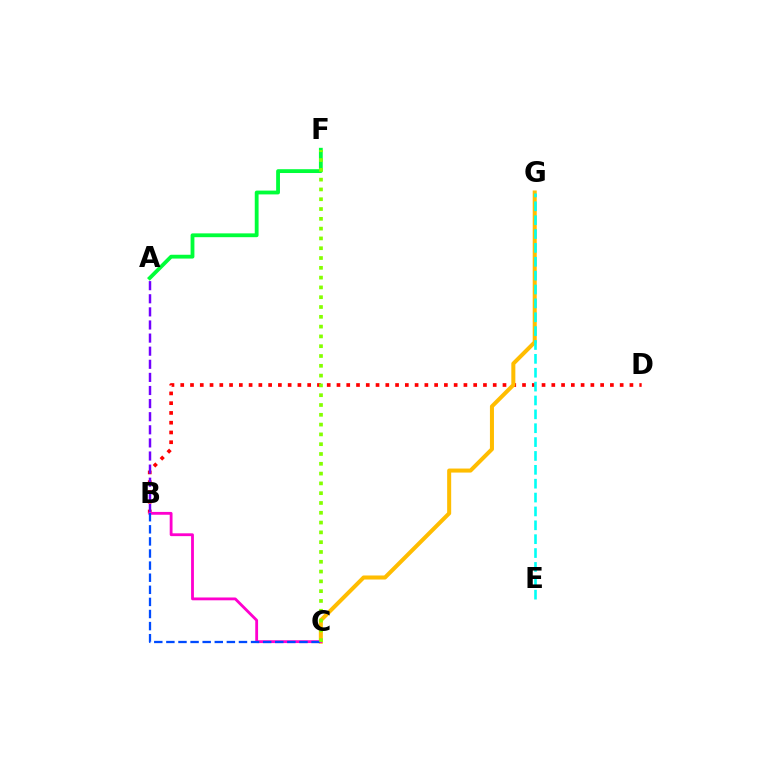{('B', 'D'): [{'color': '#ff0000', 'line_style': 'dotted', 'thickness': 2.65}], ('A', 'B'): [{'color': '#7200ff', 'line_style': 'dashed', 'thickness': 1.78}], ('C', 'G'): [{'color': '#ffbd00', 'line_style': 'solid', 'thickness': 2.9}], ('B', 'C'): [{'color': '#ff00cf', 'line_style': 'solid', 'thickness': 2.03}, {'color': '#004bff', 'line_style': 'dashed', 'thickness': 1.64}], ('A', 'F'): [{'color': '#00ff39', 'line_style': 'solid', 'thickness': 2.75}], ('E', 'G'): [{'color': '#00fff6', 'line_style': 'dashed', 'thickness': 1.88}], ('C', 'F'): [{'color': '#84ff00', 'line_style': 'dotted', 'thickness': 2.66}]}